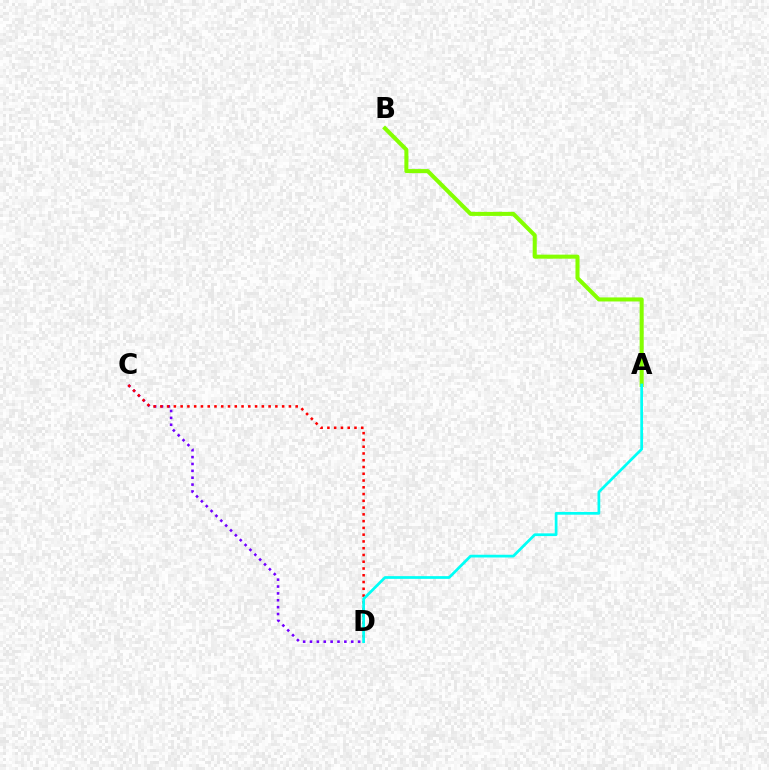{('C', 'D'): [{'color': '#7200ff', 'line_style': 'dotted', 'thickness': 1.87}, {'color': '#ff0000', 'line_style': 'dotted', 'thickness': 1.84}], ('A', 'B'): [{'color': '#84ff00', 'line_style': 'solid', 'thickness': 2.91}], ('A', 'D'): [{'color': '#00fff6', 'line_style': 'solid', 'thickness': 1.97}]}